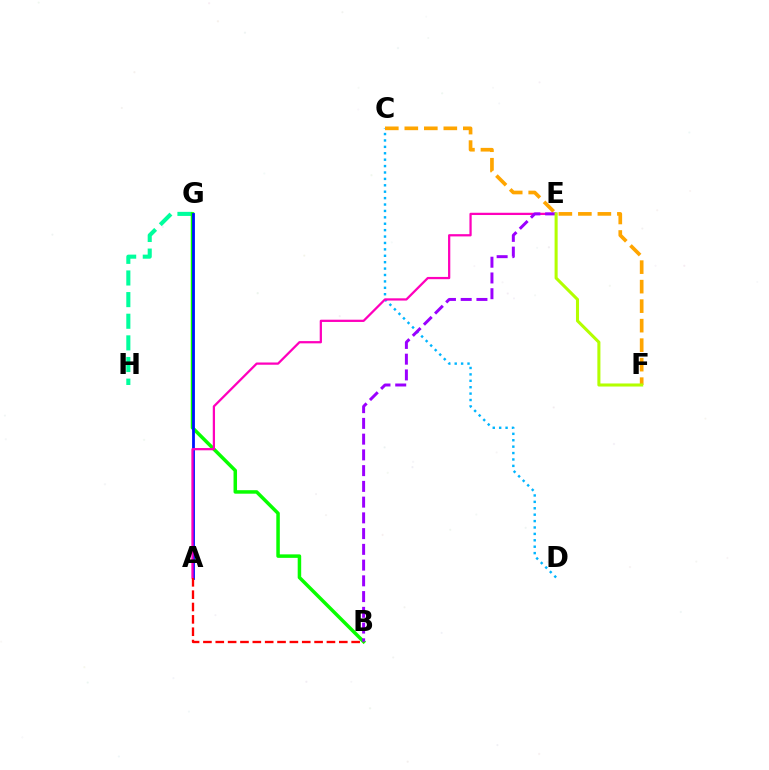{('G', 'H'): [{'color': '#00ff9d', 'line_style': 'dashed', 'thickness': 2.94}], ('C', 'D'): [{'color': '#00b5ff', 'line_style': 'dotted', 'thickness': 1.74}], ('B', 'G'): [{'color': '#08ff00', 'line_style': 'solid', 'thickness': 2.52}], ('A', 'G'): [{'color': '#0010ff', 'line_style': 'solid', 'thickness': 2.01}], ('A', 'E'): [{'color': '#ff00bd', 'line_style': 'solid', 'thickness': 1.62}], ('C', 'F'): [{'color': '#ffa500', 'line_style': 'dashed', 'thickness': 2.65}], ('A', 'B'): [{'color': '#ff0000', 'line_style': 'dashed', 'thickness': 1.68}], ('B', 'E'): [{'color': '#9b00ff', 'line_style': 'dashed', 'thickness': 2.14}], ('E', 'F'): [{'color': '#b3ff00', 'line_style': 'solid', 'thickness': 2.2}]}